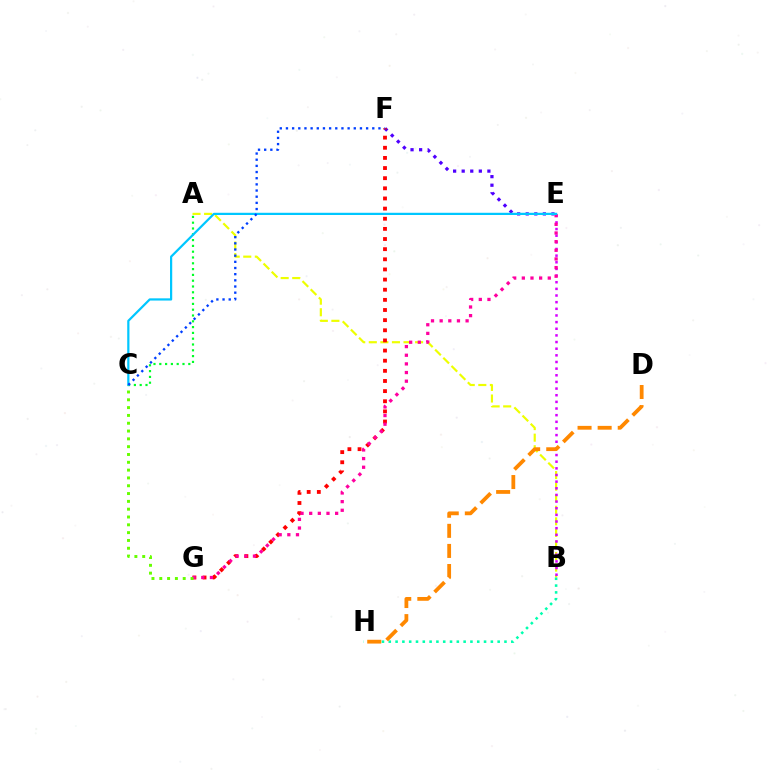{('A', 'B'): [{'color': '#eeff00', 'line_style': 'dashed', 'thickness': 1.57}], ('E', 'F'): [{'color': '#4f00ff', 'line_style': 'dotted', 'thickness': 2.33}], ('B', 'E'): [{'color': '#d600ff', 'line_style': 'dotted', 'thickness': 1.81}], ('A', 'C'): [{'color': '#00ff27', 'line_style': 'dotted', 'thickness': 1.58}], ('B', 'H'): [{'color': '#00ffaf', 'line_style': 'dotted', 'thickness': 1.85}], ('F', 'G'): [{'color': '#ff0000', 'line_style': 'dotted', 'thickness': 2.75}], ('D', 'H'): [{'color': '#ff8800', 'line_style': 'dashed', 'thickness': 2.73}], ('E', 'G'): [{'color': '#ff00a0', 'line_style': 'dotted', 'thickness': 2.35}], ('C', 'E'): [{'color': '#00c7ff', 'line_style': 'solid', 'thickness': 1.6}], ('C', 'G'): [{'color': '#66ff00', 'line_style': 'dotted', 'thickness': 2.12}], ('C', 'F'): [{'color': '#003fff', 'line_style': 'dotted', 'thickness': 1.68}]}